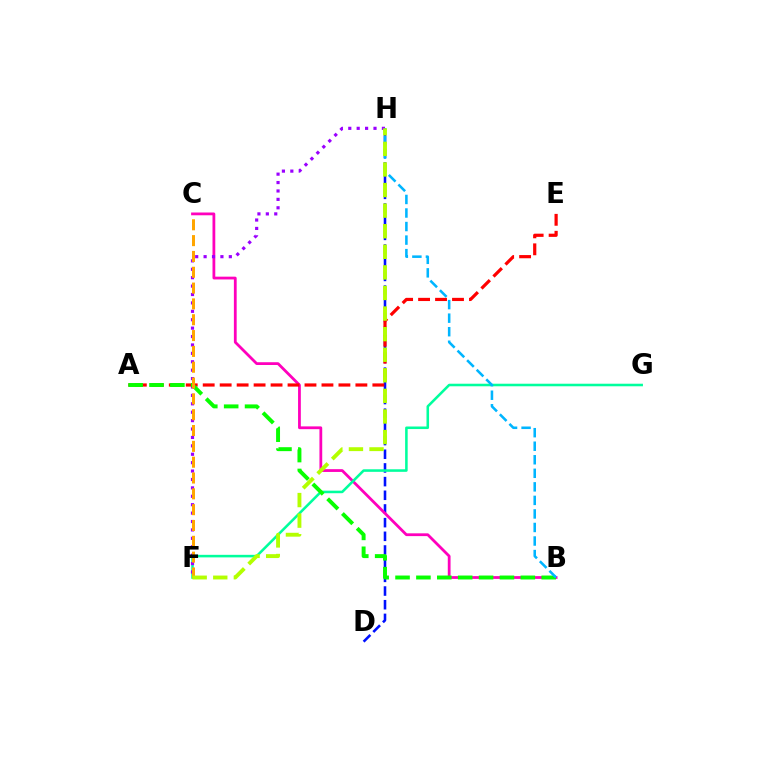{('D', 'H'): [{'color': '#0010ff', 'line_style': 'dashed', 'thickness': 1.86}], ('B', 'C'): [{'color': '#ff00bd', 'line_style': 'solid', 'thickness': 2.0}], ('F', 'G'): [{'color': '#00ff9d', 'line_style': 'solid', 'thickness': 1.84}], ('A', 'E'): [{'color': '#ff0000', 'line_style': 'dashed', 'thickness': 2.3}], ('F', 'H'): [{'color': '#9b00ff', 'line_style': 'dotted', 'thickness': 2.28}, {'color': '#b3ff00', 'line_style': 'dashed', 'thickness': 2.8}], ('A', 'B'): [{'color': '#08ff00', 'line_style': 'dashed', 'thickness': 2.84}], ('C', 'F'): [{'color': '#ffa500', 'line_style': 'dashed', 'thickness': 2.15}], ('B', 'H'): [{'color': '#00b5ff', 'line_style': 'dashed', 'thickness': 1.84}]}